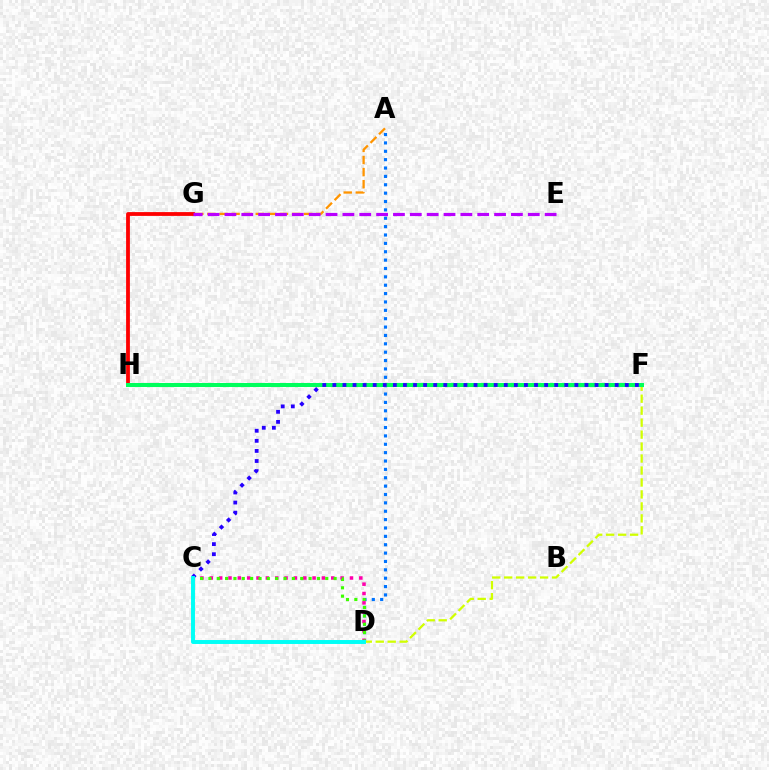{('A', 'D'): [{'color': '#0074ff', 'line_style': 'dotted', 'thickness': 2.27}], ('C', 'D'): [{'color': '#ff00ac', 'line_style': 'dotted', 'thickness': 2.54}, {'color': '#3dff00', 'line_style': 'dotted', 'thickness': 2.27}, {'color': '#00fff6', 'line_style': 'solid', 'thickness': 2.83}], ('G', 'H'): [{'color': '#ff0000', 'line_style': 'solid', 'thickness': 2.74}], ('D', 'F'): [{'color': '#d1ff00', 'line_style': 'dashed', 'thickness': 1.63}], ('F', 'H'): [{'color': '#00ff5c', 'line_style': 'solid', 'thickness': 2.89}], ('C', 'F'): [{'color': '#2500ff', 'line_style': 'dotted', 'thickness': 2.74}], ('A', 'G'): [{'color': '#ff9400', 'line_style': 'dashed', 'thickness': 1.64}], ('E', 'G'): [{'color': '#b900ff', 'line_style': 'dashed', 'thickness': 2.29}]}